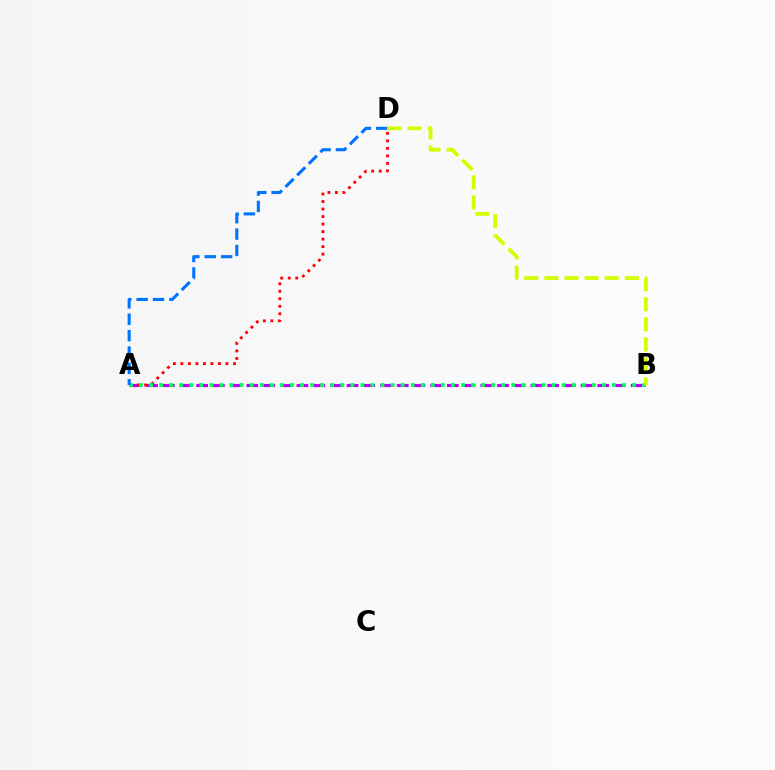{('A', 'B'): [{'color': '#b900ff', 'line_style': 'dashed', 'thickness': 2.27}, {'color': '#00ff5c', 'line_style': 'dotted', 'thickness': 2.73}], ('A', 'D'): [{'color': '#ff0000', 'line_style': 'dotted', 'thickness': 2.04}, {'color': '#0074ff', 'line_style': 'dashed', 'thickness': 2.23}], ('B', 'D'): [{'color': '#d1ff00', 'line_style': 'dashed', 'thickness': 2.73}]}